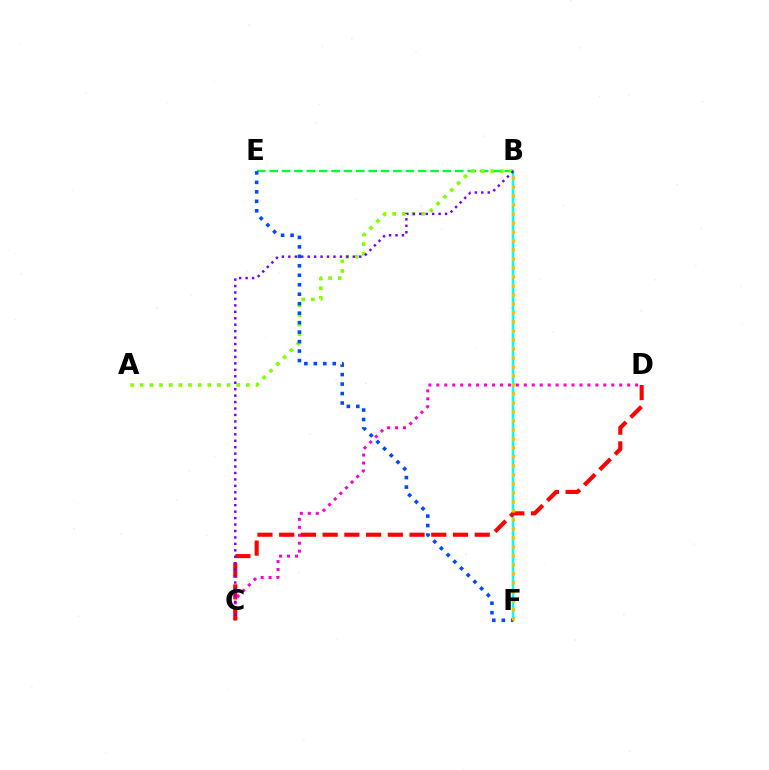{('C', 'D'): [{'color': '#ff00cf', 'line_style': 'dotted', 'thickness': 2.16}, {'color': '#ff0000', 'line_style': 'dashed', 'thickness': 2.95}], ('B', 'F'): [{'color': '#00fff6', 'line_style': 'solid', 'thickness': 1.79}, {'color': '#ffbd00', 'line_style': 'dotted', 'thickness': 2.44}], ('B', 'E'): [{'color': '#00ff39', 'line_style': 'dashed', 'thickness': 1.68}], ('A', 'B'): [{'color': '#84ff00', 'line_style': 'dotted', 'thickness': 2.62}], ('B', 'C'): [{'color': '#7200ff', 'line_style': 'dotted', 'thickness': 1.75}], ('E', 'F'): [{'color': '#004bff', 'line_style': 'dotted', 'thickness': 2.57}]}